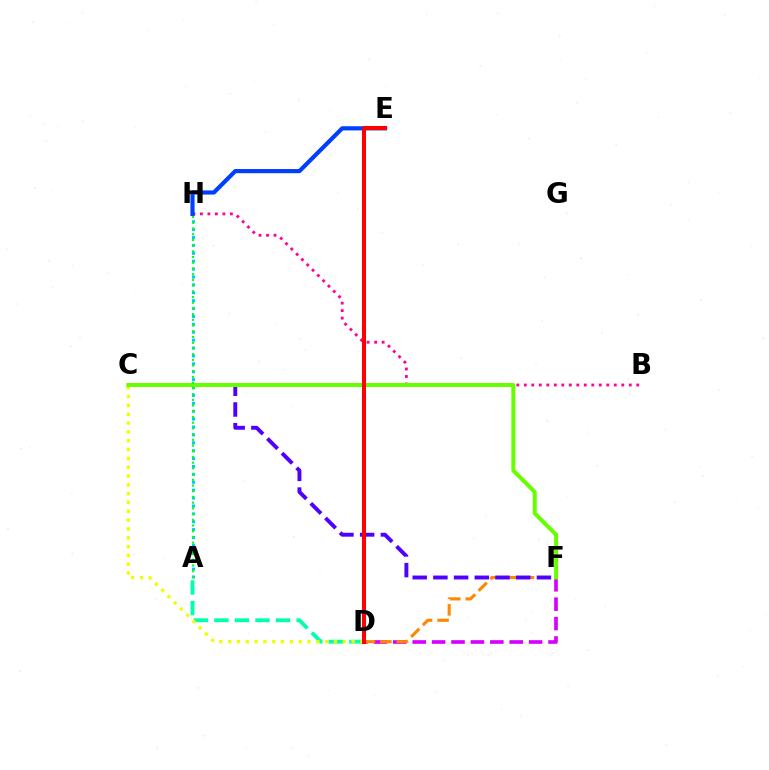{('A', 'H'): [{'color': '#00c7ff', 'line_style': 'dotted', 'thickness': 2.15}, {'color': '#00ff27', 'line_style': 'dotted', 'thickness': 1.55}], ('D', 'F'): [{'color': '#d600ff', 'line_style': 'dashed', 'thickness': 2.64}, {'color': '#ff8800', 'line_style': 'dashed', 'thickness': 2.24}], ('A', 'D'): [{'color': '#00ffaf', 'line_style': 'dashed', 'thickness': 2.79}], ('B', 'H'): [{'color': '#ff00a0', 'line_style': 'dotted', 'thickness': 2.04}], ('C', 'D'): [{'color': '#eeff00', 'line_style': 'dotted', 'thickness': 2.4}], ('C', 'F'): [{'color': '#4f00ff', 'line_style': 'dashed', 'thickness': 2.81}, {'color': '#66ff00', 'line_style': 'solid', 'thickness': 2.87}], ('E', 'H'): [{'color': '#003fff', 'line_style': 'solid', 'thickness': 3.0}], ('D', 'E'): [{'color': '#ff0000', 'line_style': 'solid', 'thickness': 2.92}]}